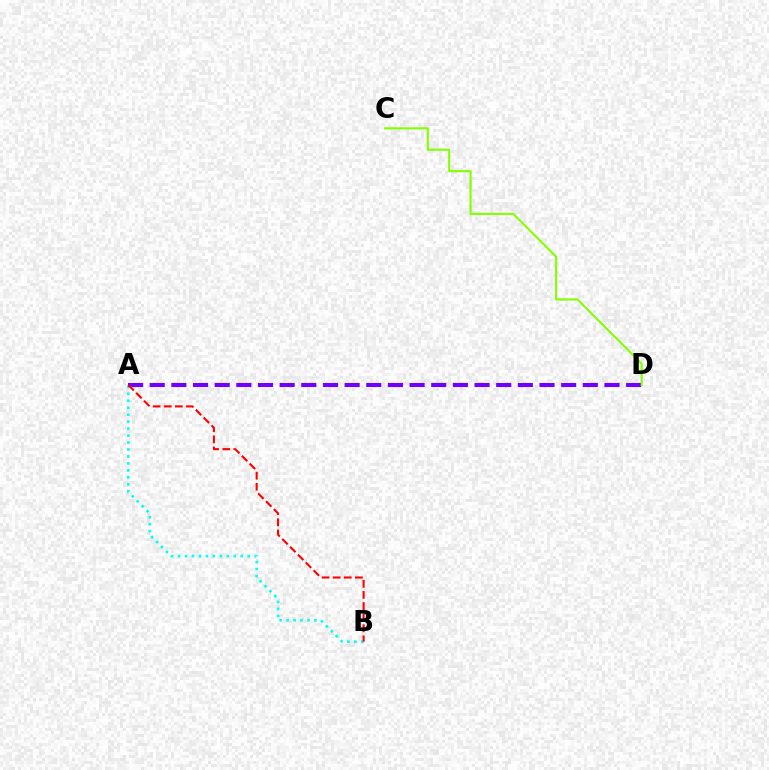{('A', 'B'): [{'color': '#00fff6', 'line_style': 'dotted', 'thickness': 1.89}, {'color': '#ff0000', 'line_style': 'dashed', 'thickness': 1.51}], ('A', 'D'): [{'color': '#7200ff', 'line_style': 'dashed', 'thickness': 2.94}], ('C', 'D'): [{'color': '#84ff00', 'line_style': 'solid', 'thickness': 1.51}]}